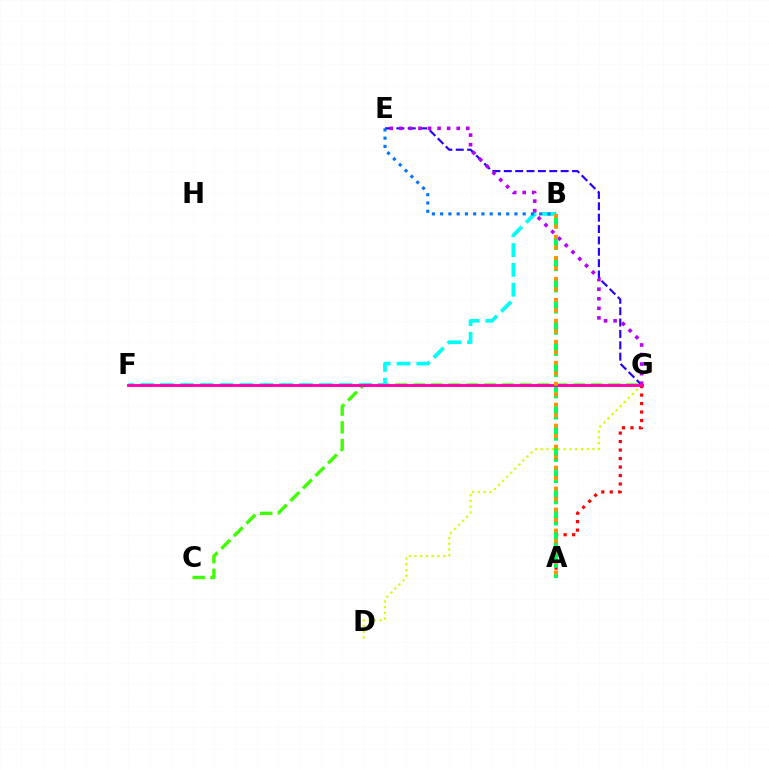{('E', 'G'): [{'color': '#2500ff', 'line_style': 'dashed', 'thickness': 1.55}, {'color': '#b900ff', 'line_style': 'dotted', 'thickness': 2.6}], ('A', 'G'): [{'color': '#ff0000', 'line_style': 'dotted', 'thickness': 2.31}], ('C', 'G'): [{'color': '#3dff00', 'line_style': 'dashed', 'thickness': 2.41}], ('B', 'F'): [{'color': '#00fff6', 'line_style': 'dashed', 'thickness': 2.69}], ('B', 'E'): [{'color': '#0074ff', 'line_style': 'dotted', 'thickness': 2.24}], ('A', 'B'): [{'color': '#00ff5c', 'line_style': 'dashed', 'thickness': 2.88}, {'color': '#ff9400', 'line_style': 'dotted', 'thickness': 2.85}], ('D', 'G'): [{'color': '#d1ff00', 'line_style': 'dotted', 'thickness': 1.56}], ('F', 'G'): [{'color': '#ff00ac', 'line_style': 'solid', 'thickness': 2.06}]}